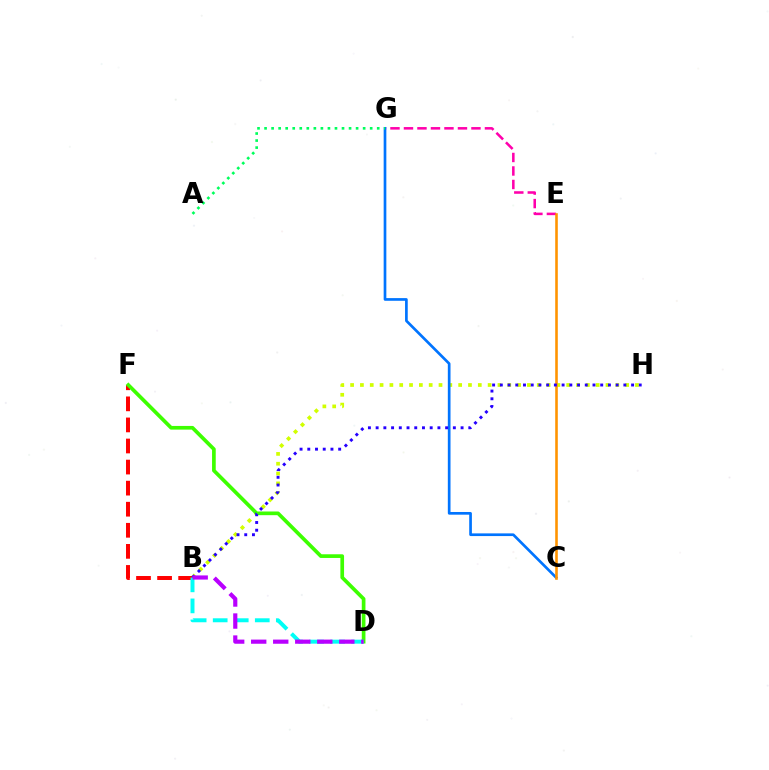{('E', 'G'): [{'color': '#ff00ac', 'line_style': 'dashed', 'thickness': 1.83}], ('B', 'H'): [{'color': '#d1ff00', 'line_style': 'dotted', 'thickness': 2.67}, {'color': '#2500ff', 'line_style': 'dotted', 'thickness': 2.1}], ('C', 'G'): [{'color': '#0074ff', 'line_style': 'solid', 'thickness': 1.94}], ('A', 'G'): [{'color': '#00ff5c', 'line_style': 'dotted', 'thickness': 1.91}], ('C', 'E'): [{'color': '#ff9400', 'line_style': 'solid', 'thickness': 1.87}], ('B', 'F'): [{'color': '#ff0000', 'line_style': 'dashed', 'thickness': 2.86}], ('D', 'F'): [{'color': '#3dff00', 'line_style': 'solid', 'thickness': 2.65}], ('B', 'D'): [{'color': '#00fff6', 'line_style': 'dashed', 'thickness': 2.86}, {'color': '#b900ff', 'line_style': 'dashed', 'thickness': 2.99}]}